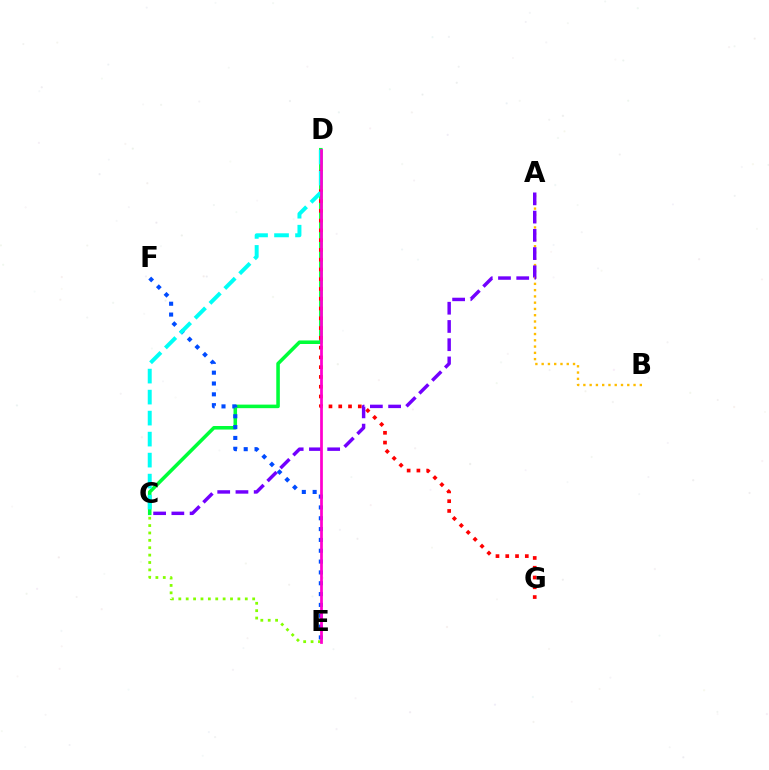{('A', 'B'): [{'color': '#ffbd00', 'line_style': 'dotted', 'thickness': 1.7}], ('C', 'D'): [{'color': '#00ff39', 'line_style': 'solid', 'thickness': 2.56}, {'color': '#00fff6', 'line_style': 'dashed', 'thickness': 2.85}], ('D', 'G'): [{'color': '#ff0000', 'line_style': 'dotted', 'thickness': 2.66}], ('E', 'F'): [{'color': '#004bff', 'line_style': 'dotted', 'thickness': 2.94}], ('A', 'C'): [{'color': '#7200ff', 'line_style': 'dashed', 'thickness': 2.48}], ('C', 'E'): [{'color': '#84ff00', 'line_style': 'dotted', 'thickness': 2.01}], ('D', 'E'): [{'color': '#ff00cf', 'line_style': 'solid', 'thickness': 1.98}]}